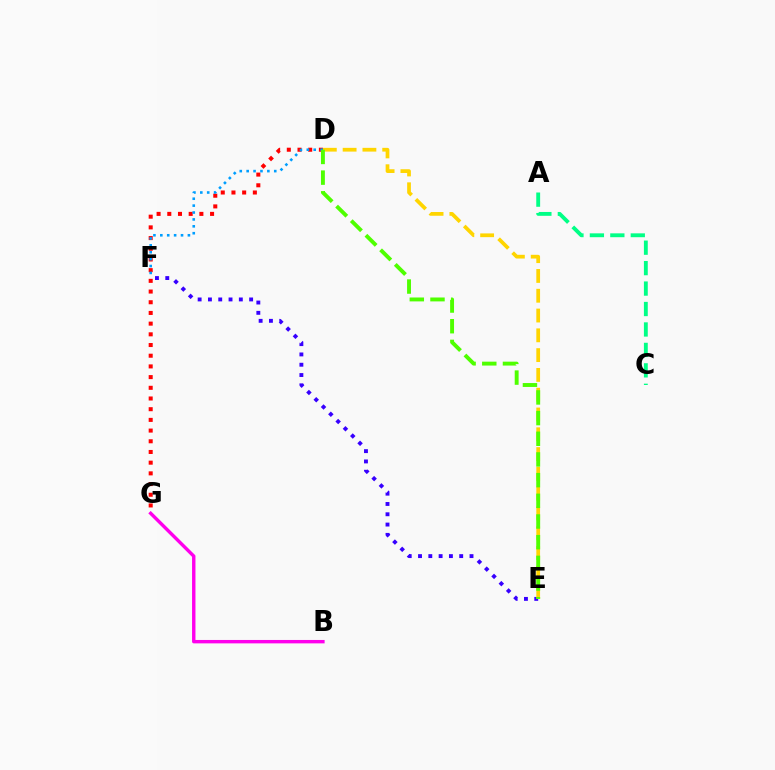{('B', 'G'): [{'color': '#ff00ed', 'line_style': 'solid', 'thickness': 2.45}], ('D', 'G'): [{'color': '#ff0000', 'line_style': 'dotted', 'thickness': 2.91}], ('E', 'F'): [{'color': '#3700ff', 'line_style': 'dotted', 'thickness': 2.8}], ('A', 'C'): [{'color': '#00ff86', 'line_style': 'dashed', 'thickness': 2.78}], ('D', 'E'): [{'color': '#ffd500', 'line_style': 'dashed', 'thickness': 2.69}, {'color': '#4fff00', 'line_style': 'dashed', 'thickness': 2.81}], ('D', 'F'): [{'color': '#009eff', 'line_style': 'dotted', 'thickness': 1.87}]}